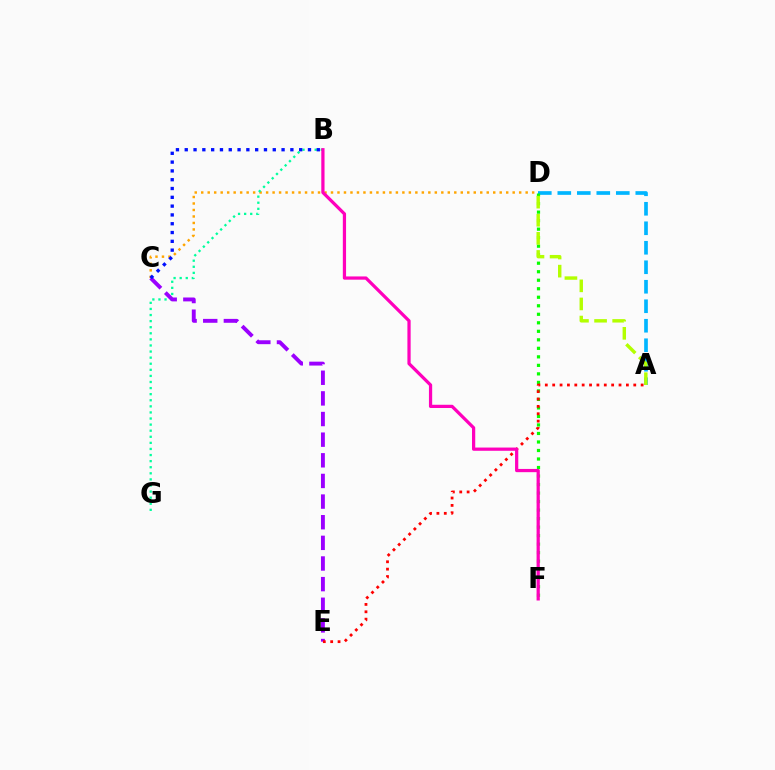{('A', 'D'): [{'color': '#00b5ff', 'line_style': 'dashed', 'thickness': 2.65}, {'color': '#b3ff00', 'line_style': 'dashed', 'thickness': 2.46}], ('C', 'D'): [{'color': '#ffa500', 'line_style': 'dotted', 'thickness': 1.76}], ('D', 'F'): [{'color': '#08ff00', 'line_style': 'dotted', 'thickness': 2.31}], ('B', 'G'): [{'color': '#00ff9d', 'line_style': 'dotted', 'thickness': 1.65}], ('C', 'E'): [{'color': '#9b00ff', 'line_style': 'dashed', 'thickness': 2.8}], ('B', 'C'): [{'color': '#0010ff', 'line_style': 'dotted', 'thickness': 2.39}], ('A', 'E'): [{'color': '#ff0000', 'line_style': 'dotted', 'thickness': 2.0}], ('B', 'F'): [{'color': '#ff00bd', 'line_style': 'solid', 'thickness': 2.33}]}